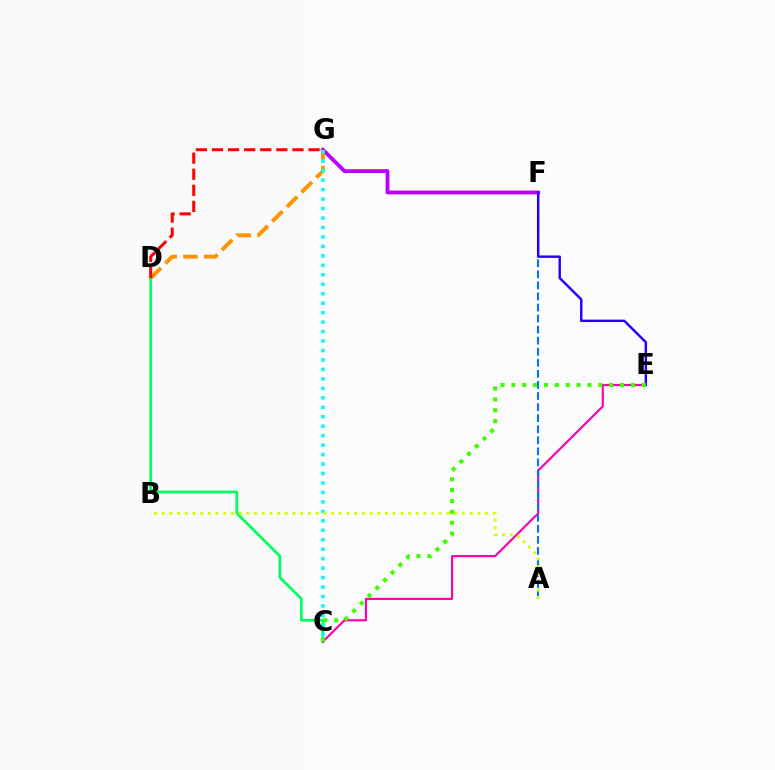{('C', 'D'): [{'color': '#00ff5c', 'line_style': 'solid', 'thickness': 1.95}], ('C', 'E'): [{'color': '#ff00ac', 'line_style': 'solid', 'thickness': 1.56}, {'color': '#3dff00', 'line_style': 'dotted', 'thickness': 2.95}], ('F', 'G'): [{'color': '#b900ff', 'line_style': 'solid', 'thickness': 2.74}], ('A', 'F'): [{'color': '#0074ff', 'line_style': 'dashed', 'thickness': 1.5}], ('D', 'G'): [{'color': '#ff9400', 'line_style': 'dashed', 'thickness': 2.81}, {'color': '#ff0000', 'line_style': 'dashed', 'thickness': 2.19}], ('E', 'F'): [{'color': '#2500ff', 'line_style': 'solid', 'thickness': 1.74}], ('C', 'G'): [{'color': '#00fff6', 'line_style': 'dotted', 'thickness': 2.57}], ('A', 'B'): [{'color': '#d1ff00', 'line_style': 'dotted', 'thickness': 2.09}]}